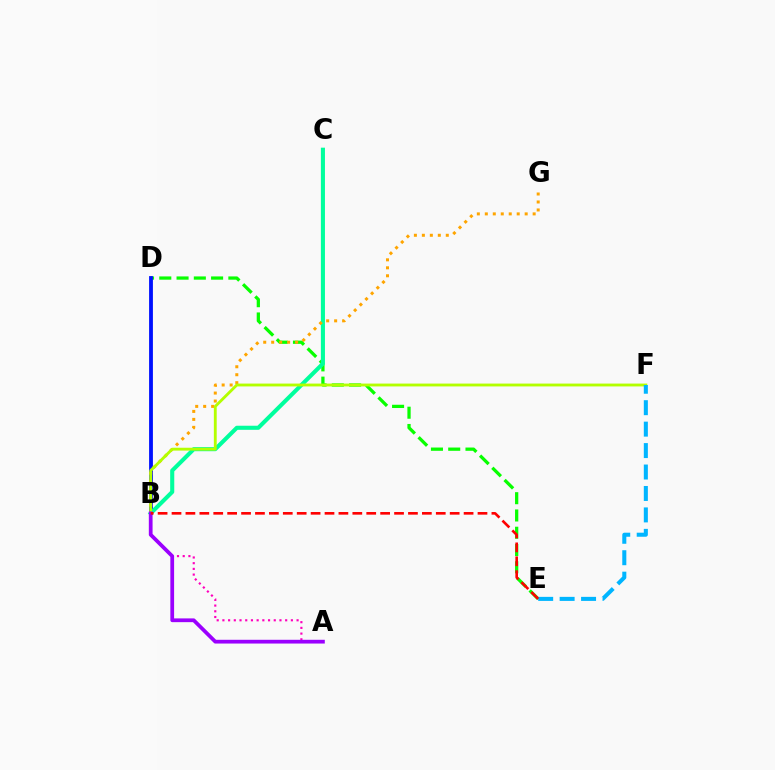{('D', 'E'): [{'color': '#08ff00', 'line_style': 'dashed', 'thickness': 2.35}], ('B', 'D'): [{'color': '#0010ff', 'line_style': 'solid', 'thickness': 2.75}], ('B', 'C'): [{'color': '#00ff9d', 'line_style': 'solid', 'thickness': 2.94}], ('B', 'G'): [{'color': '#ffa500', 'line_style': 'dotted', 'thickness': 2.17}], ('B', 'F'): [{'color': '#b3ff00', 'line_style': 'solid', 'thickness': 2.05}], ('E', 'F'): [{'color': '#00b5ff', 'line_style': 'dashed', 'thickness': 2.91}], ('A', 'B'): [{'color': '#ff00bd', 'line_style': 'dotted', 'thickness': 1.55}, {'color': '#9b00ff', 'line_style': 'solid', 'thickness': 2.7}], ('B', 'E'): [{'color': '#ff0000', 'line_style': 'dashed', 'thickness': 1.89}]}